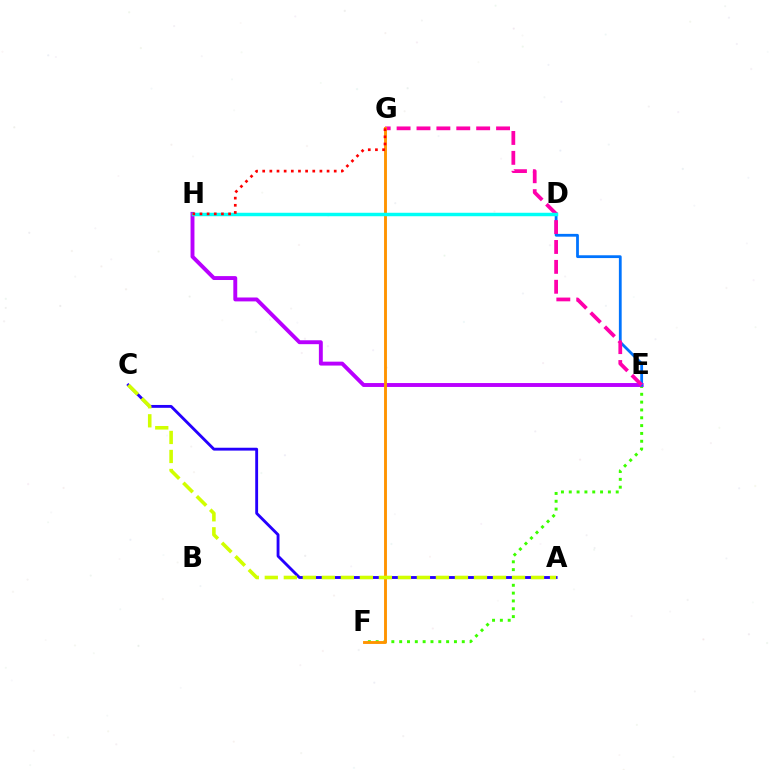{('D', 'H'): [{'color': '#00ff5c', 'line_style': 'solid', 'thickness': 1.89}, {'color': '#00fff6', 'line_style': 'solid', 'thickness': 2.49}], ('E', 'F'): [{'color': '#3dff00', 'line_style': 'dotted', 'thickness': 2.13}], ('E', 'H'): [{'color': '#b900ff', 'line_style': 'solid', 'thickness': 2.81}], ('D', 'E'): [{'color': '#0074ff', 'line_style': 'solid', 'thickness': 2.01}], ('E', 'G'): [{'color': '#ff00ac', 'line_style': 'dashed', 'thickness': 2.7}], ('A', 'C'): [{'color': '#2500ff', 'line_style': 'solid', 'thickness': 2.06}, {'color': '#d1ff00', 'line_style': 'dashed', 'thickness': 2.58}], ('F', 'G'): [{'color': '#ff9400', 'line_style': 'solid', 'thickness': 2.08}], ('G', 'H'): [{'color': '#ff0000', 'line_style': 'dotted', 'thickness': 1.94}]}